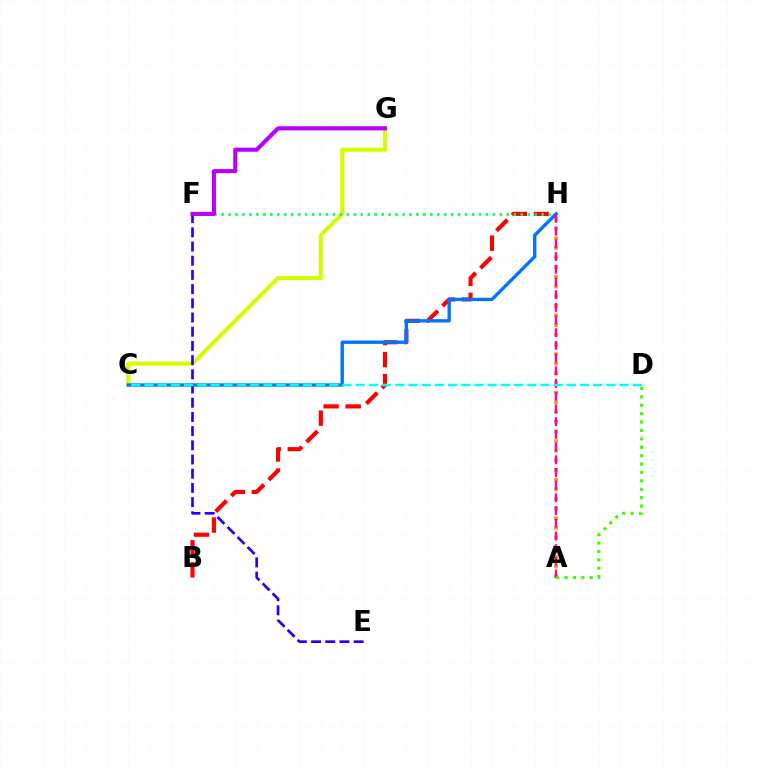{('C', 'G'): [{'color': '#d1ff00', 'line_style': 'solid', 'thickness': 2.96}], ('E', 'F'): [{'color': '#2500ff', 'line_style': 'dashed', 'thickness': 1.93}], ('A', 'H'): [{'color': '#ff9400', 'line_style': 'dotted', 'thickness': 2.62}, {'color': '#ff00ac', 'line_style': 'dashed', 'thickness': 1.73}], ('B', 'H'): [{'color': '#ff0000', 'line_style': 'dashed', 'thickness': 2.99}], ('F', 'H'): [{'color': '#00ff5c', 'line_style': 'dotted', 'thickness': 1.89}], ('C', 'H'): [{'color': '#0074ff', 'line_style': 'solid', 'thickness': 2.41}], ('F', 'G'): [{'color': '#b900ff', 'line_style': 'solid', 'thickness': 2.96}], ('A', 'D'): [{'color': '#3dff00', 'line_style': 'dotted', 'thickness': 2.28}], ('C', 'D'): [{'color': '#00fff6', 'line_style': 'dashed', 'thickness': 1.79}]}